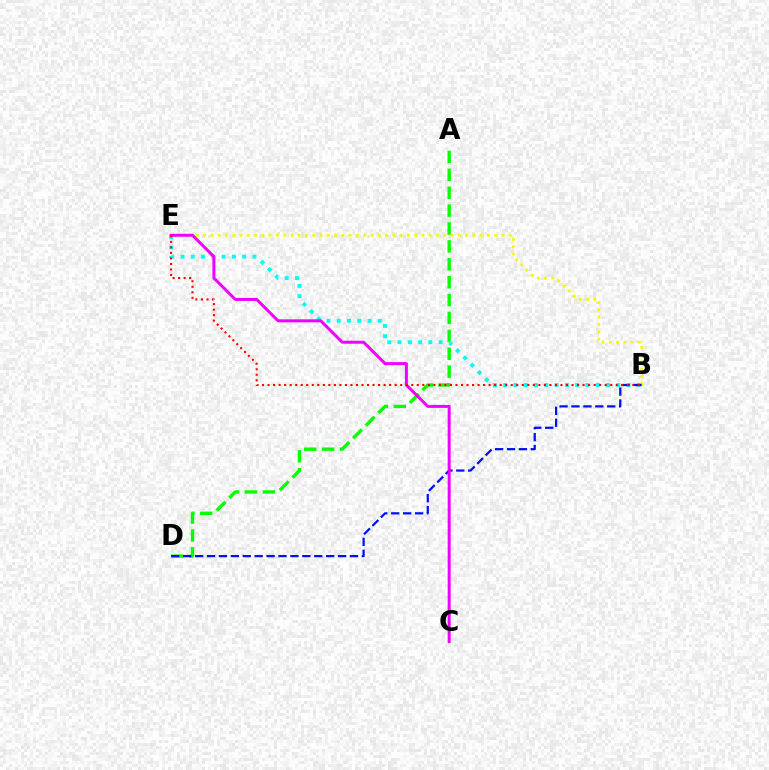{('A', 'D'): [{'color': '#08ff00', 'line_style': 'dashed', 'thickness': 2.43}], ('B', 'E'): [{'color': '#00fff6', 'line_style': 'dotted', 'thickness': 2.79}, {'color': '#fcf500', 'line_style': 'dotted', 'thickness': 1.98}, {'color': '#ff0000', 'line_style': 'dotted', 'thickness': 1.5}], ('B', 'D'): [{'color': '#0010ff', 'line_style': 'dashed', 'thickness': 1.62}], ('C', 'E'): [{'color': '#ee00ff', 'line_style': 'solid', 'thickness': 2.15}]}